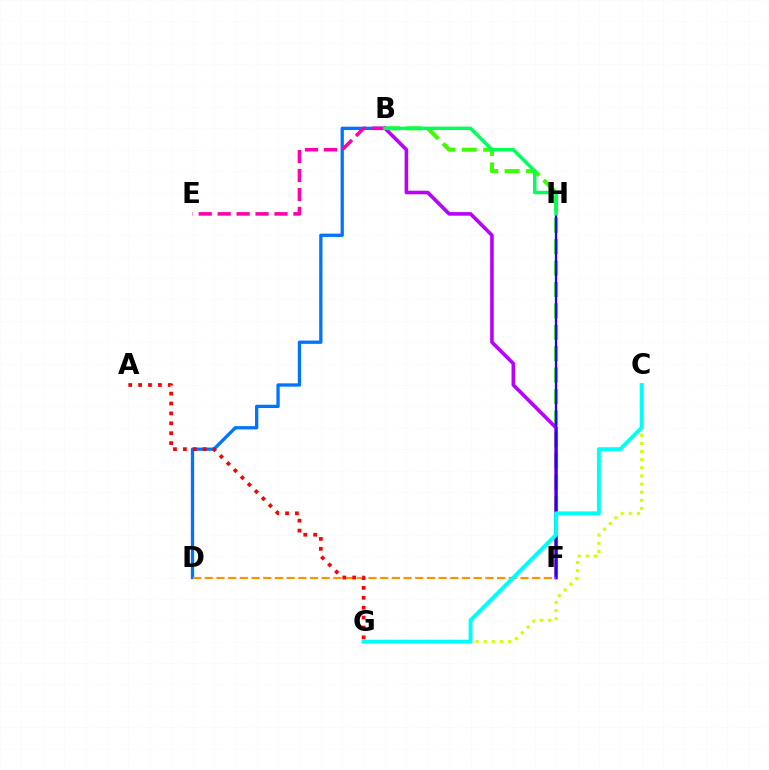{('B', 'F'): [{'color': '#3dff00', 'line_style': 'dashed', 'thickness': 2.91}, {'color': '#b900ff', 'line_style': 'solid', 'thickness': 2.59}], ('C', 'G'): [{'color': '#d1ff00', 'line_style': 'dotted', 'thickness': 2.21}, {'color': '#00fff6', 'line_style': 'solid', 'thickness': 2.8}], ('B', 'D'): [{'color': '#0074ff', 'line_style': 'solid', 'thickness': 2.37}], ('F', 'H'): [{'color': '#2500ff', 'line_style': 'solid', 'thickness': 1.65}], ('D', 'F'): [{'color': '#ff9400', 'line_style': 'dashed', 'thickness': 1.59}], ('B', 'E'): [{'color': '#ff00ac', 'line_style': 'dashed', 'thickness': 2.57}], ('B', 'H'): [{'color': '#00ff5c', 'line_style': 'solid', 'thickness': 2.49}], ('A', 'G'): [{'color': '#ff0000', 'line_style': 'dotted', 'thickness': 2.69}]}